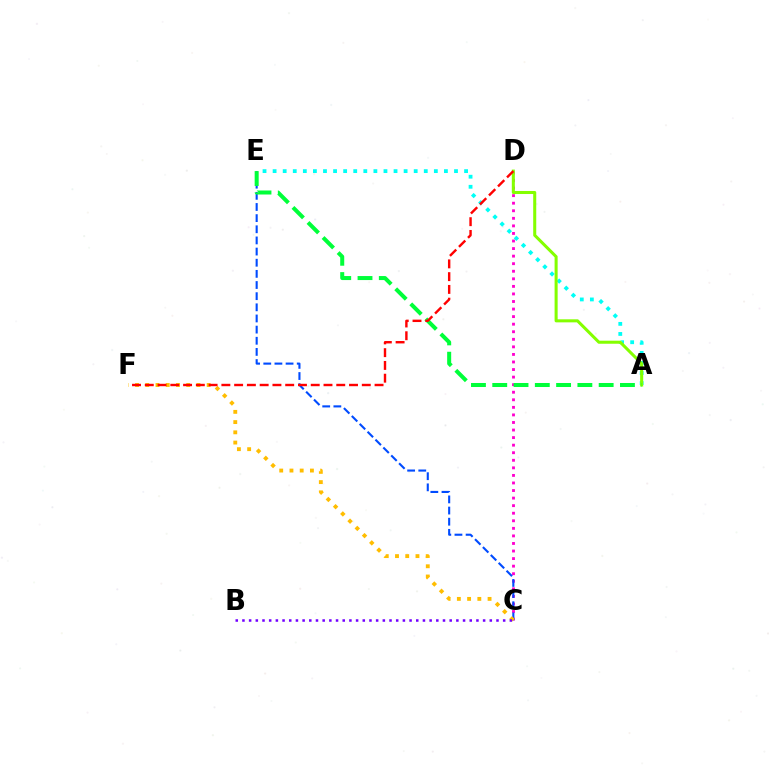{('C', 'D'): [{'color': '#ff00cf', 'line_style': 'dotted', 'thickness': 2.05}], ('C', 'E'): [{'color': '#004bff', 'line_style': 'dashed', 'thickness': 1.51}], ('A', 'E'): [{'color': '#00fff6', 'line_style': 'dotted', 'thickness': 2.74}, {'color': '#00ff39', 'line_style': 'dashed', 'thickness': 2.89}], ('A', 'D'): [{'color': '#84ff00', 'line_style': 'solid', 'thickness': 2.19}], ('C', 'F'): [{'color': '#ffbd00', 'line_style': 'dotted', 'thickness': 2.78}], ('B', 'C'): [{'color': '#7200ff', 'line_style': 'dotted', 'thickness': 1.82}], ('D', 'F'): [{'color': '#ff0000', 'line_style': 'dashed', 'thickness': 1.73}]}